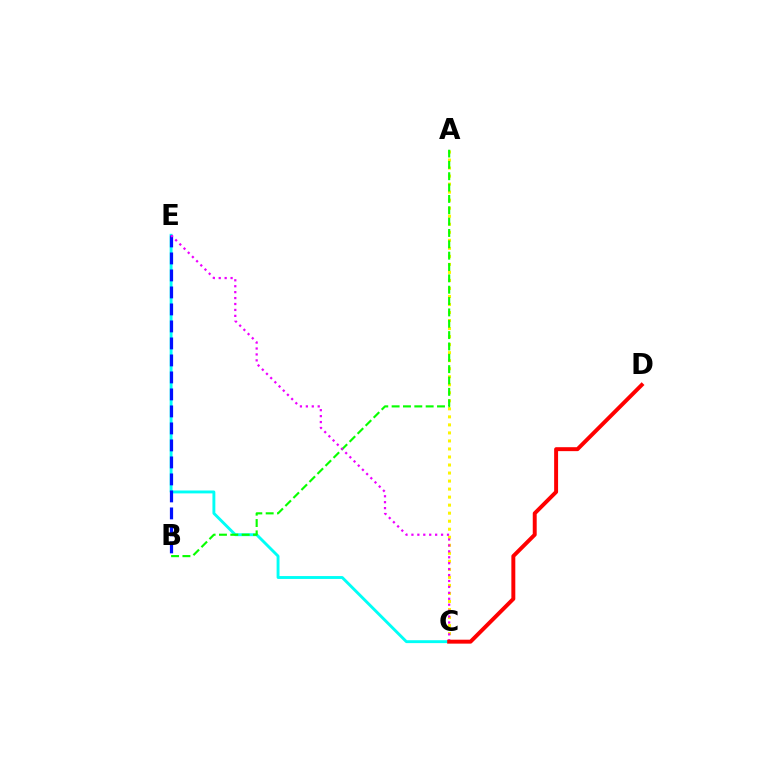{('A', 'C'): [{'color': '#fcf500', 'line_style': 'dotted', 'thickness': 2.18}], ('C', 'E'): [{'color': '#00fff6', 'line_style': 'solid', 'thickness': 2.08}, {'color': '#ee00ff', 'line_style': 'dotted', 'thickness': 1.61}], ('B', 'E'): [{'color': '#0010ff', 'line_style': 'dashed', 'thickness': 2.31}], ('A', 'B'): [{'color': '#08ff00', 'line_style': 'dashed', 'thickness': 1.54}], ('C', 'D'): [{'color': '#ff0000', 'line_style': 'solid', 'thickness': 2.84}]}